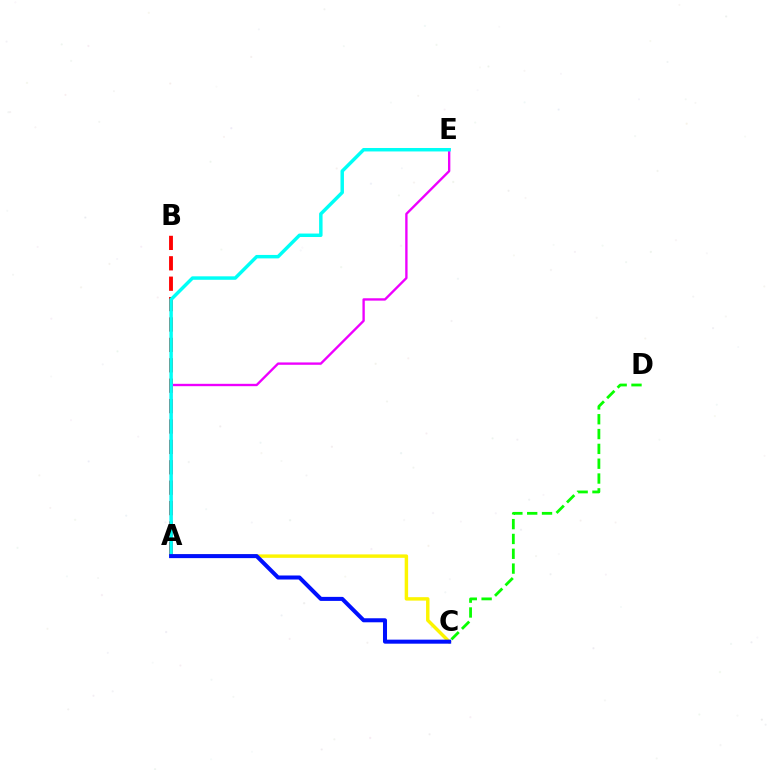{('A', 'B'): [{'color': '#ff0000', 'line_style': 'dashed', 'thickness': 2.77}], ('A', 'E'): [{'color': '#ee00ff', 'line_style': 'solid', 'thickness': 1.7}, {'color': '#00fff6', 'line_style': 'solid', 'thickness': 2.49}], ('A', 'C'): [{'color': '#fcf500', 'line_style': 'solid', 'thickness': 2.48}, {'color': '#0010ff', 'line_style': 'solid', 'thickness': 2.9}], ('C', 'D'): [{'color': '#08ff00', 'line_style': 'dashed', 'thickness': 2.01}]}